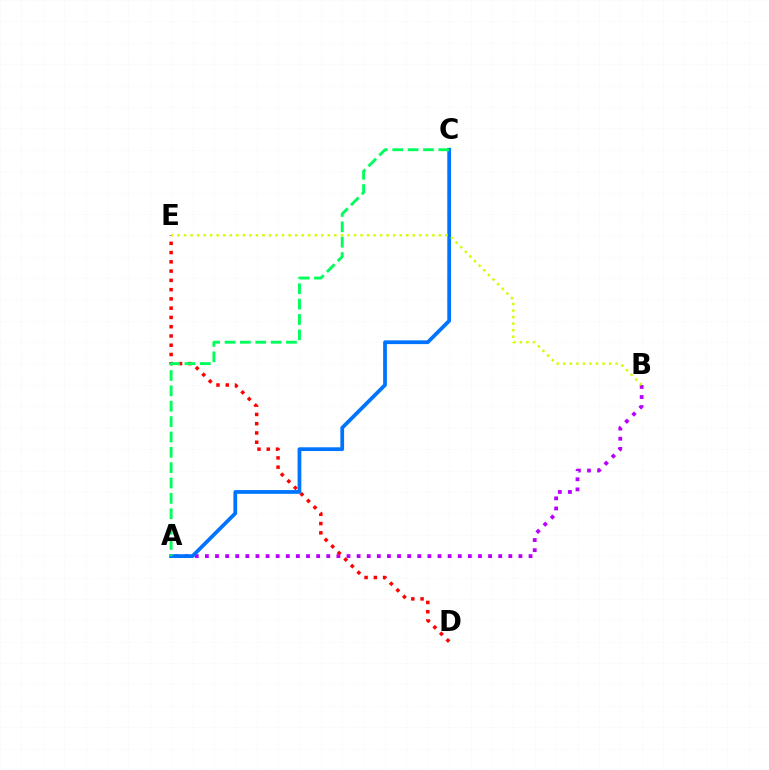{('A', 'B'): [{'color': '#b900ff', 'line_style': 'dotted', 'thickness': 2.75}], ('D', 'E'): [{'color': '#ff0000', 'line_style': 'dotted', 'thickness': 2.52}], ('A', 'C'): [{'color': '#0074ff', 'line_style': 'solid', 'thickness': 2.7}, {'color': '#00ff5c', 'line_style': 'dashed', 'thickness': 2.09}], ('B', 'E'): [{'color': '#d1ff00', 'line_style': 'dotted', 'thickness': 1.78}]}